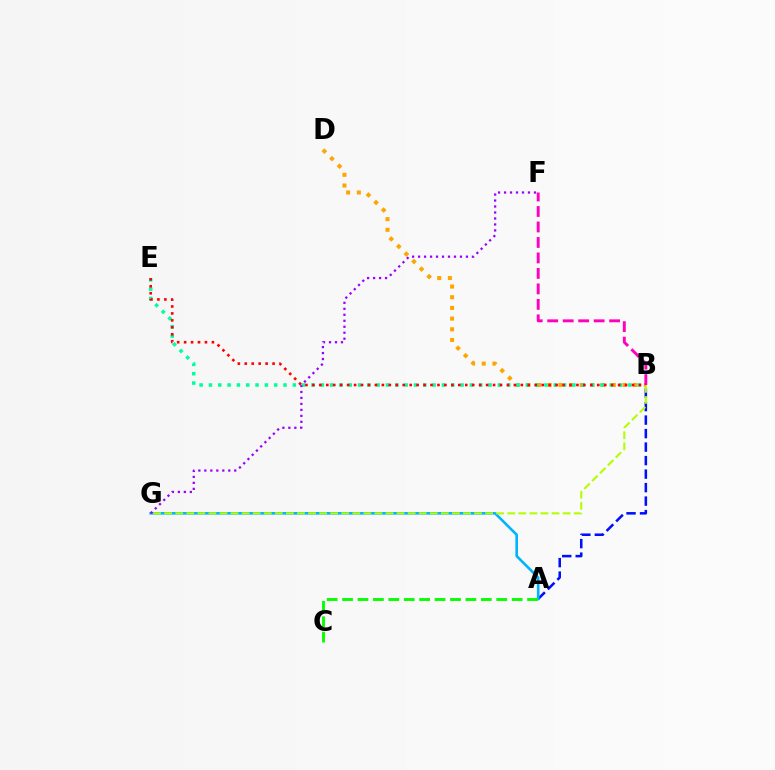{('A', 'B'): [{'color': '#0010ff', 'line_style': 'dashed', 'thickness': 1.83}], ('A', 'G'): [{'color': '#00b5ff', 'line_style': 'solid', 'thickness': 1.88}], ('B', 'D'): [{'color': '#ffa500', 'line_style': 'dotted', 'thickness': 2.9}], ('B', 'E'): [{'color': '#00ff9d', 'line_style': 'dotted', 'thickness': 2.53}, {'color': '#ff0000', 'line_style': 'dotted', 'thickness': 1.89}], ('A', 'C'): [{'color': '#08ff00', 'line_style': 'dashed', 'thickness': 2.09}], ('F', 'G'): [{'color': '#9b00ff', 'line_style': 'dotted', 'thickness': 1.62}], ('B', 'F'): [{'color': '#ff00bd', 'line_style': 'dashed', 'thickness': 2.1}], ('B', 'G'): [{'color': '#b3ff00', 'line_style': 'dashed', 'thickness': 1.5}]}